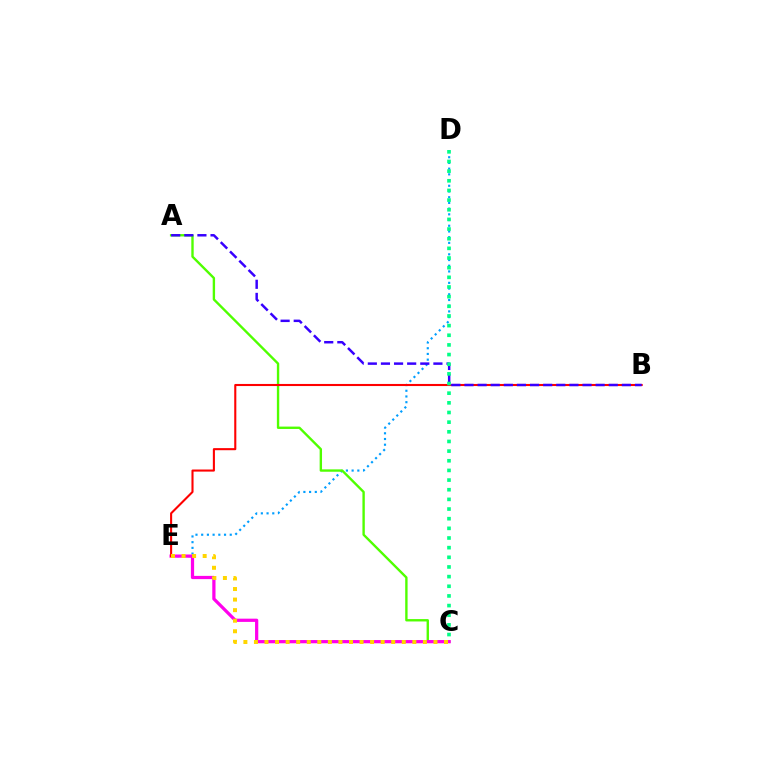{('D', 'E'): [{'color': '#009eff', 'line_style': 'dotted', 'thickness': 1.55}], ('A', 'C'): [{'color': '#4fff00', 'line_style': 'solid', 'thickness': 1.71}], ('C', 'E'): [{'color': '#ff00ed', 'line_style': 'solid', 'thickness': 2.33}, {'color': '#ffd500', 'line_style': 'dotted', 'thickness': 2.87}], ('B', 'E'): [{'color': '#ff0000', 'line_style': 'solid', 'thickness': 1.51}], ('A', 'B'): [{'color': '#3700ff', 'line_style': 'dashed', 'thickness': 1.78}], ('C', 'D'): [{'color': '#00ff86', 'line_style': 'dotted', 'thickness': 2.62}]}